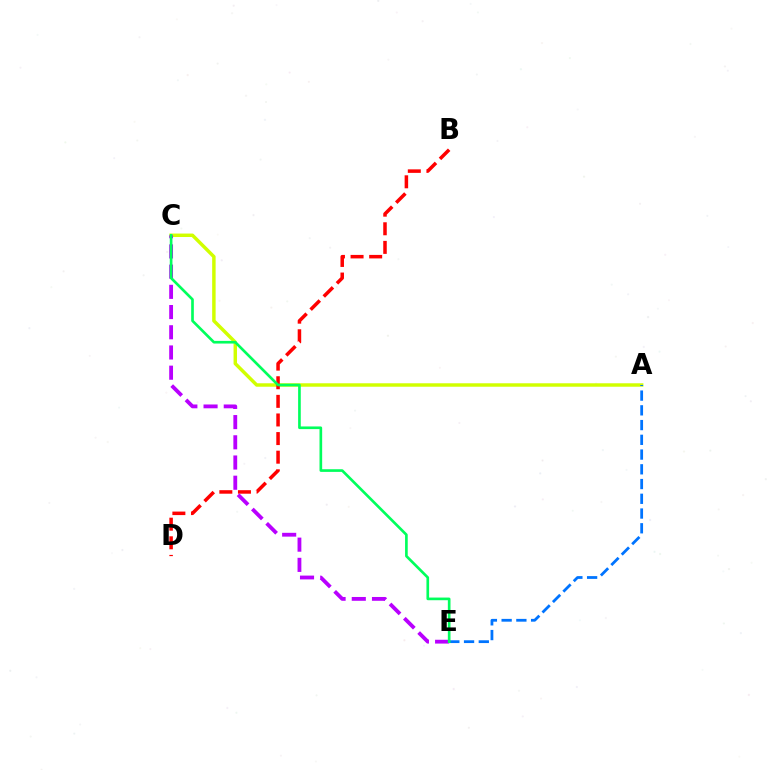{('A', 'C'): [{'color': '#d1ff00', 'line_style': 'solid', 'thickness': 2.49}], ('B', 'D'): [{'color': '#ff0000', 'line_style': 'dashed', 'thickness': 2.53}], ('C', 'E'): [{'color': '#b900ff', 'line_style': 'dashed', 'thickness': 2.75}, {'color': '#00ff5c', 'line_style': 'solid', 'thickness': 1.92}], ('A', 'E'): [{'color': '#0074ff', 'line_style': 'dashed', 'thickness': 2.0}]}